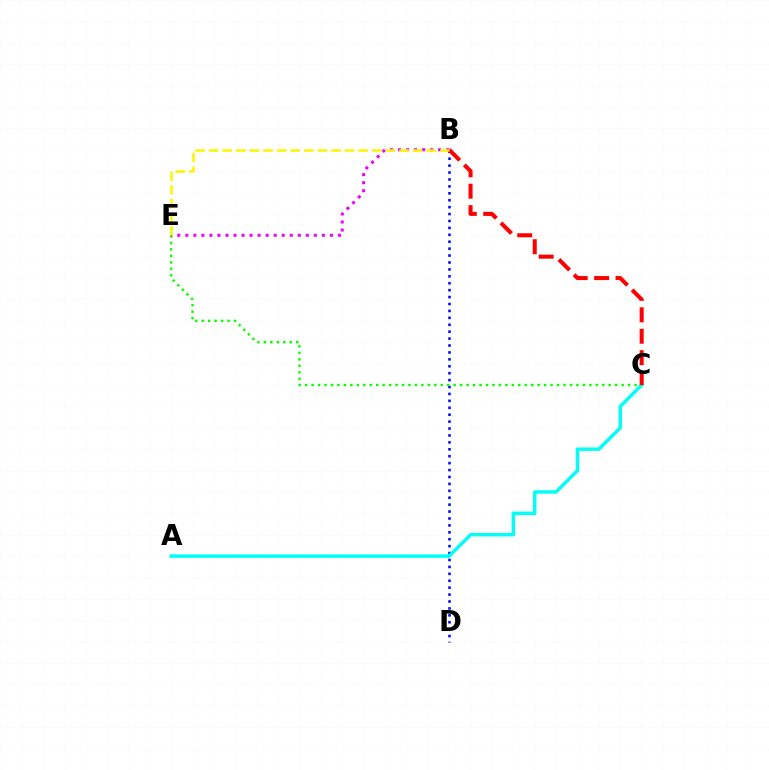{('B', 'D'): [{'color': '#0010ff', 'line_style': 'dotted', 'thickness': 1.88}], ('A', 'C'): [{'color': '#00fff6', 'line_style': 'solid', 'thickness': 2.49}], ('C', 'E'): [{'color': '#08ff00', 'line_style': 'dotted', 'thickness': 1.76}], ('B', 'C'): [{'color': '#ff0000', 'line_style': 'dashed', 'thickness': 2.91}], ('B', 'E'): [{'color': '#ee00ff', 'line_style': 'dotted', 'thickness': 2.18}, {'color': '#fcf500', 'line_style': 'dashed', 'thickness': 1.85}]}